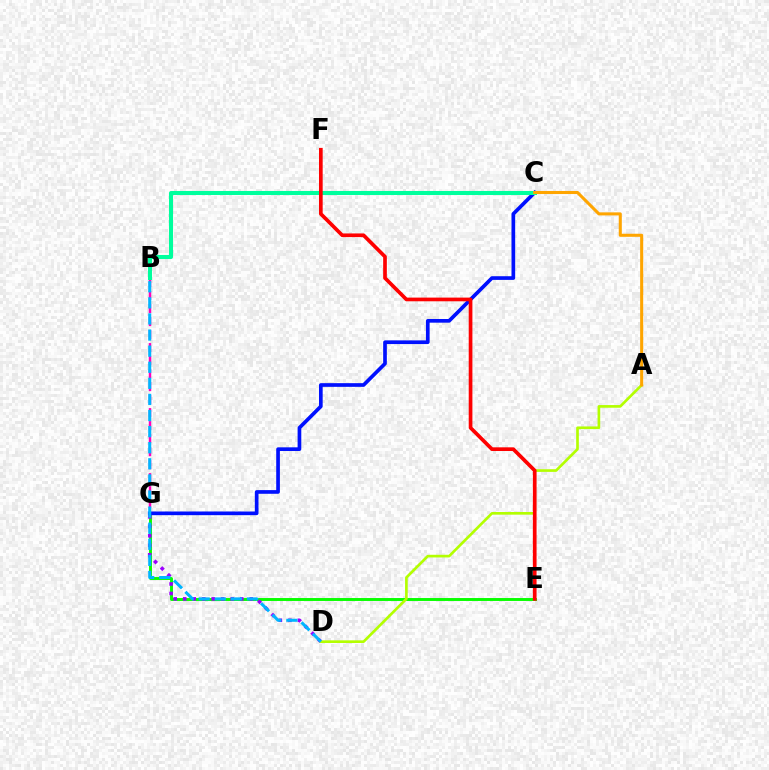{('E', 'G'): [{'color': '#08ff00', 'line_style': 'solid', 'thickness': 2.11}], ('D', 'G'): [{'color': '#9b00ff', 'line_style': 'dotted', 'thickness': 2.58}], ('B', 'G'): [{'color': '#ff00bd', 'line_style': 'dashed', 'thickness': 1.77}], ('C', 'G'): [{'color': '#0010ff', 'line_style': 'solid', 'thickness': 2.65}], ('B', 'C'): [{'color': '#00ff9d', 'line_style': 'solid', 'thickness': 2.92}], ('A', 'D'): [{'color': '#b3ff00', 'line_style': 'solid', 'thickness': 1.92}], ('A', 'C'): [{'color': '#ffa500', 'line_style': 'solid', 'thickness': 2.2}], ('B', 'D'): [{'color': '#00b5ff', 'line_style': 'dashed', 'thickness': 2.19}], ('E', 'F'): [{'color': '#ff0000', 'line_style': 'solid', 'thickness': 2.65}]}